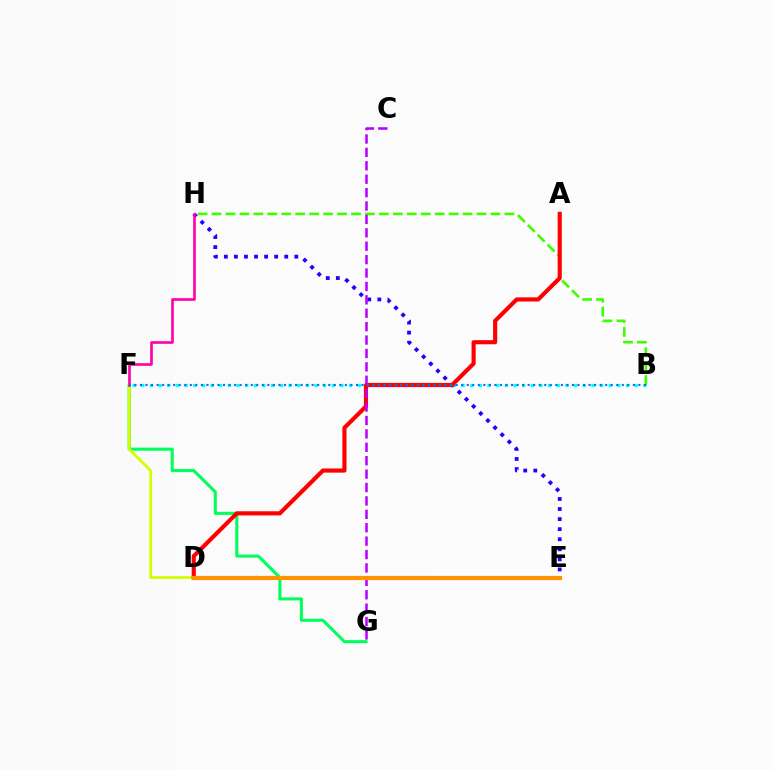{('F', 'G'): [{'color': '#00ff5c', 'line_style': 'solid', 'thickness': 2.21}], ('B', 'F'): [{'color': '#00fff6', 'line_style': 'dotted', 'thickness': 2.35}, {'color': '#0074ff', 'line_style': 'dotted', 'thickness': 1.5}], ('D', 'F'): [{'color': '#d1ff00', 'line_style': 'solid', 'thickness': 2.0}], ('B', 'H'): [{'color': '#3dff00', 'line_style': 'dashed', 'thickness': 1.89}], ('E', 'H'): [{'color': '#2500ff', 'line_style': 'dotted', 'thickness': 2.73}], ('A', 'D'): [{'color': '#ff0000', 'line_style': 'solid', 'thickness': 2.97}], ('F', 'H'): [{'color': '#ff00ac', 'line_style': 'solid', 'thickness': 1.91}], ('C', 'G'): [{'color': '#b900ff', 'line_style': 'dashed', 'thickness': 1.82}], ('D', 'E'): [{'color': '#ff9400', 'line_style': 'solid', 'thickness': 3.0}]}